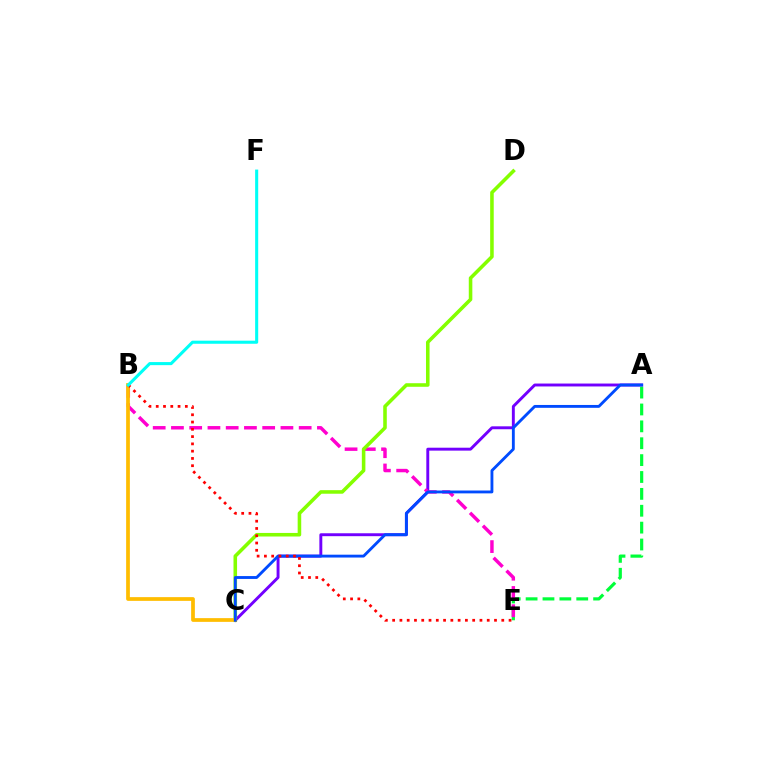{('A', 'C'): [{'color': '#7200ff', 'line_style': 'solid', 'thickness': 2.1}, {'color': '#004bff', 'line_style': 'solid', 'thickness': 2.06}], ('A', 'E'): [{'color': '#00ff39', 'line_style': 'dashed', 'thickness': 2.29}], ('B', 'E'): [{'color': '#ff00cf', 'line_style': 'dashed', 'thickness': 2.48}, {'color': '#ff0000', 'line_style': 'dotted', 'thickness': 1.98}], ('C', 'D'): [{'color': '#84ff00', 'line_style': 'solid', 'thickness': 2.56}], ('B', 'C'): [{'color': '#ffbd00', 'line_style': 'solid', 'thickness': 2.68}], ('B', 'F'): [{'color': '#00fff6', 'line_style': 'solid', 'thickness': 2.22}]}